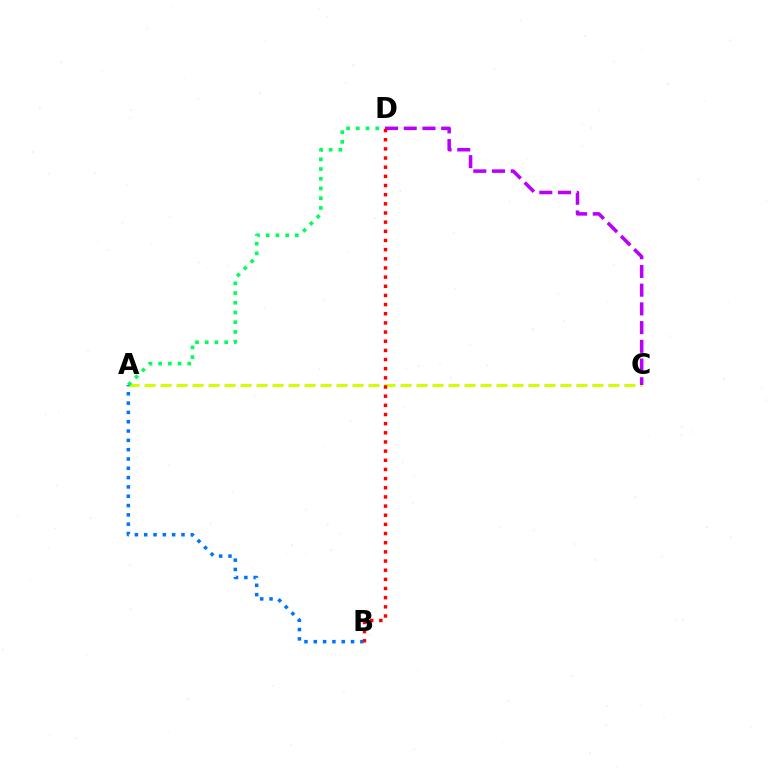{('A', 'C'): [{'color': '#d1ff00', 'line_style': 'dashed', 'thickness': 2.17}], ('A', 'B'): [{'color': '#0074ff', 'line_style': 'dotted', 'thickness': 2.53}], ('C', 'D'): [{'color': '#b900ff', 'line_style': 'dashed', 'thickness': 2.54}], ('A', 'D'): [{'color': '#00ff5c', 'line_style': 'dotted', 'thickness': 2.64}], ('B', 'D'): [{'color': '#ff0000', 'line_style': 'dotted', 'thickness': 2.49}]}